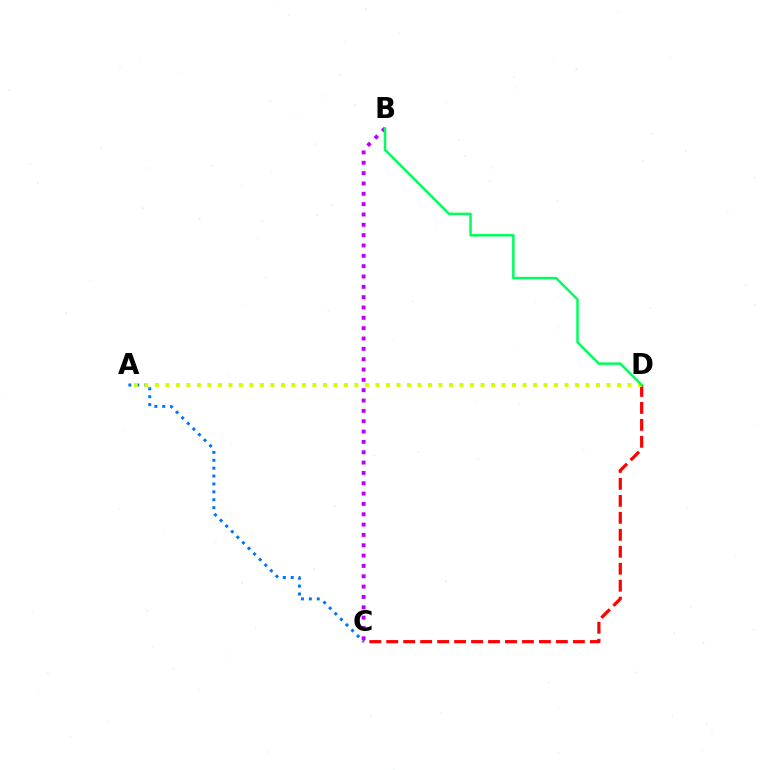{('A', 'C'): [{'color': '#0074ff', 'line_style': 'dotted', 'thickness': 2.15}], ('C', 'D'): [{'color': '#ff0000', 'line_style': 'dashed', 'thickness': 2.31}], ('A', 'D'): [{'color': '#d1ff00', 'line_style': 'dotted', 'thickness': 2.85}], ('B', 'C'): [{'color': '#b900ff', 'line_style': 'dotted', 'thickness': 2.81}], ('B', 'D'): [{'color': '#00ff5c', 'line_style': 'solid', 'thickness': 1.8}]}